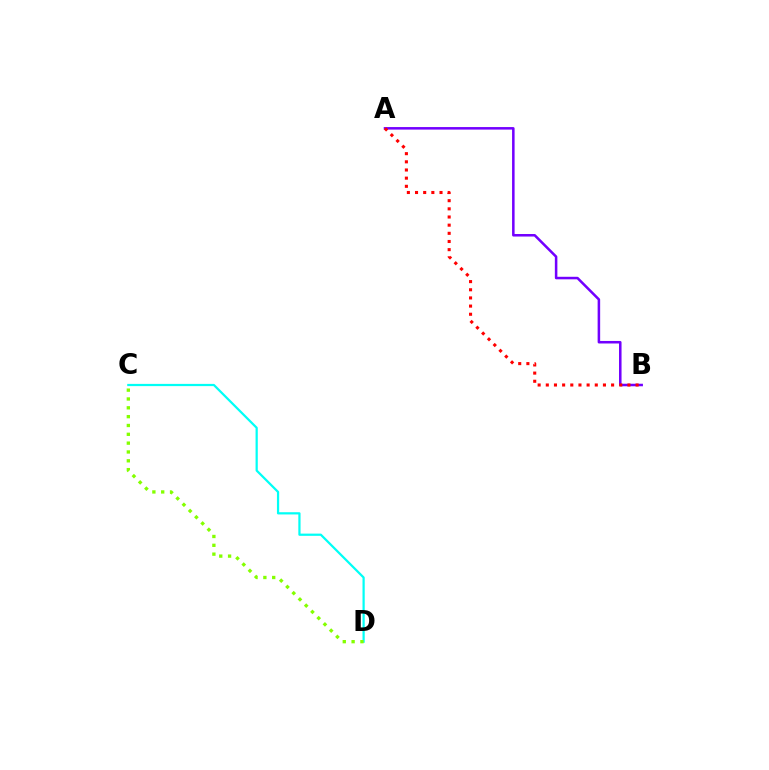{('A', 'B'): [{'color': '#7200ff', 'line_style': 'solid', 'thickness': 1.82}, {'color': '#ff0000', 'line_style': 'dotted', 'thickness': 2.22}], ('C', 'D'): [{'color': '#00fff6', 'line_style': 'solid', 'thickness': 1.6}, {'color': '#84ff00', 'line_style': 'dotted', 'thickness': 2.4}]}